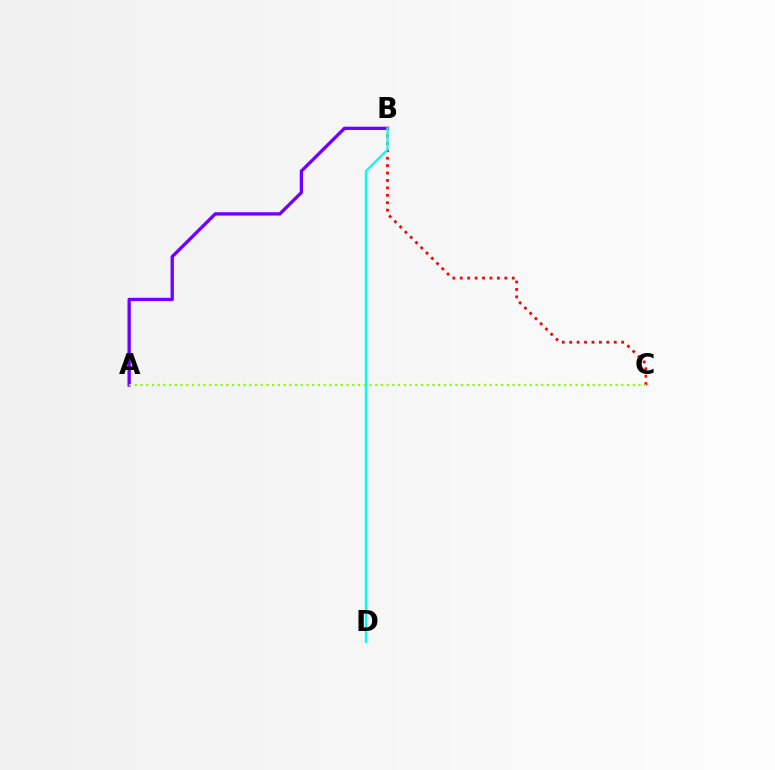{('A', 'B'): [{'color': '#7200ff', 'line_style': 'solid', 'thickness': 2.39}], ('B', 'C'): [{'color': '#ff0000', 'line_style': 'dotted', 'thickness': 2.02}], ('A', 'C'): [{'color': '#84ff00', 'line_style': 'dotted', 'thickness': 1.56}], ('B', 'D'): [{'color': '#00fff6', 'line_style': 'solid', 'thickness': 1.68}]}